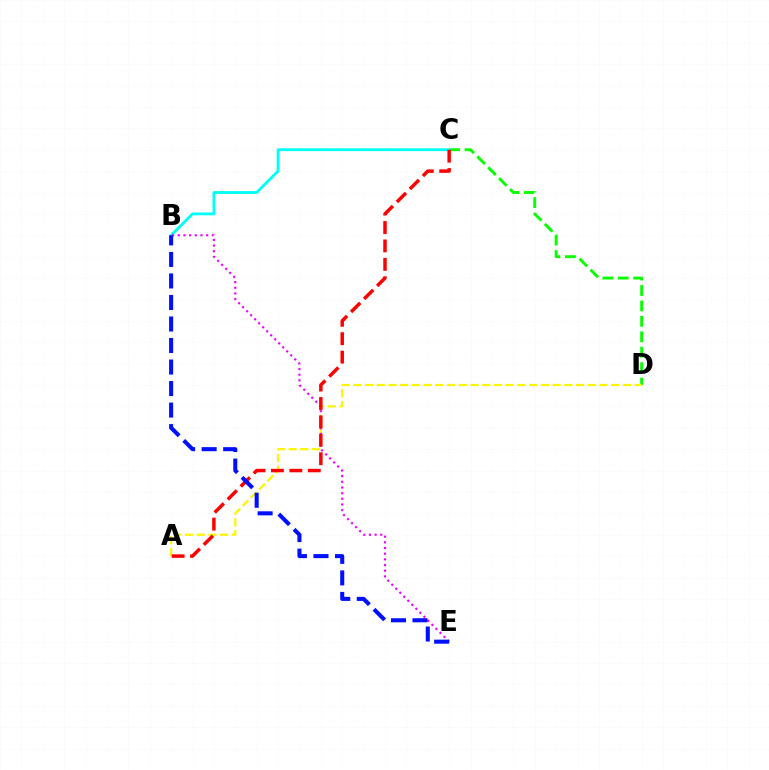{('C', 'D'): [{'color': '#08ff00', 'line_style': 'dashed', 'thickness': 2.1}], ('A', 'D'): [{'color': '#fcf500', 'line_style': 'dashed', 'thickness': 1.59}], ('B', 'C'): [{'color': '#00fff6', 'line_style': 'solid', 'thickness': 2.03}], ('B', 'E'): [{'color': '#ee00ff', 'line_style': 'dotted', 'thickness': 1.54}, {'color': '#0010ff', 'line_style': 'dashed', 'thickness': 2.92}], ('A', 'C'): [{'color': '#ff0000', 'line_style': 'dashed', 'thickness': 2.5}]}